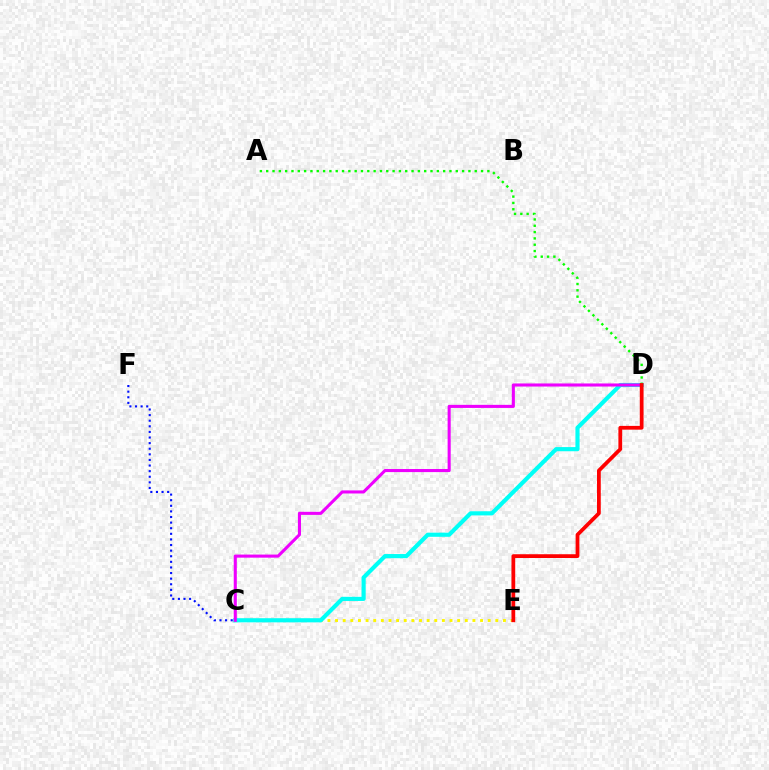{('C', 'E'): [{'color': '#fcf500', 'line_style': 'dotted', 'thickness': 2.07}], ('C', 'F'): [{'color': '#0010ff', 'line_style': 'dotted', 'thickness': 1.52}], ('C', 'D'): [{'color': '#00fff6', 'line_style': 'solid', 'thickness': 2.99}, {'color': '#ee00ff', 'line_style': 'solid', 'thickness': 2.22}], ('A', 'D'): [{'color': '#08ff00', 'line_style': 'dotted', 'thickness': 1.72}], ('D', 'E'): [{'color': '#ff0000', 'line_style': 'solid', 'thickness': 2.71}]}